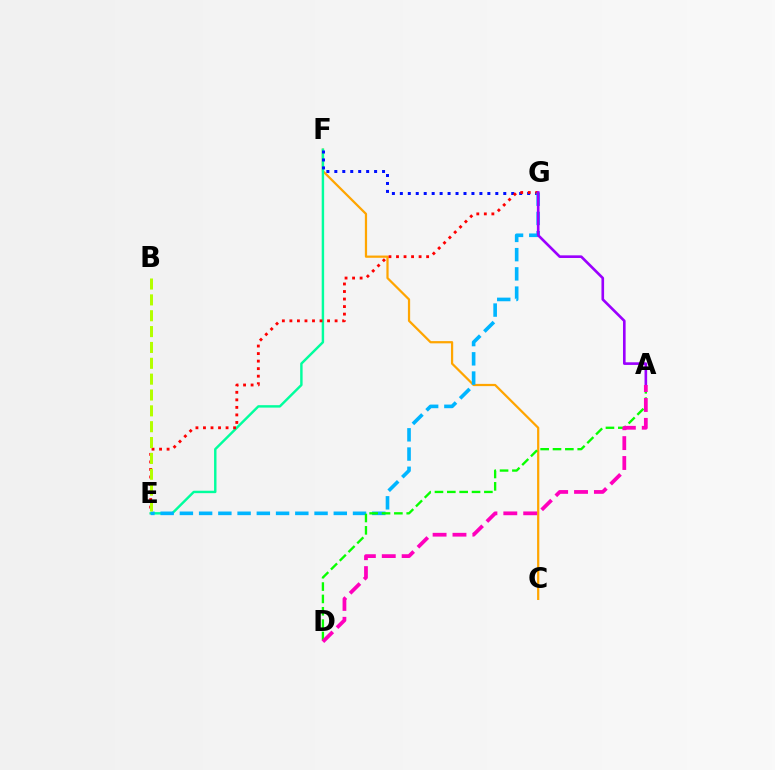{('C', 'F'): [{'color': '#ffa500', 'line_style': 'solid', 'thickness': 1.61}], ('E', 'F'): [{'color': '#00ff9d', 'line_style': 'solid', 'thickness': 1.75}], ('F', 'G'): [{'color': '#0010ff', 'line_style': 'dotted', 'thickness': 2.16}], ('E', 'G'): [{'color': '#ff0000', 'line_style': 'dotted', 'thickness': 2.05}, {'color': '#00b5ff', 'line_style': 'dashed', 'thickness': 2.61}], ('A', 'D'): [{'color': '#08ff00', 'line_style': 'dashed', 'thickness': 1.68}, {'color': '#ff00bd', 'line_style': 'dashed', 'thickness': 2.7}], ('B', 'E'): [{'color': '#b3ff00', 'line_style': 'dashed', 'thickness': 2.15}], ('A', 'G'): [{'color': '#9b00ff', 'line_style': 'solid', 'thickness': 1.9}]}